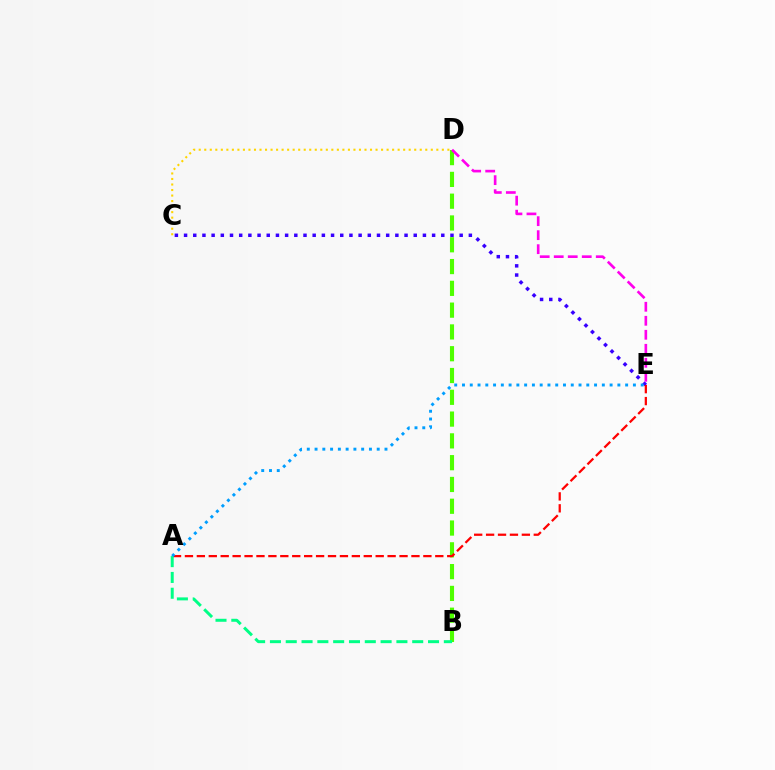{('C', 'E'): [{'color': '#3700ff', 'line_style': 'dotted', 'thickness': 2.5}], ('B', 'D'): [{'color': '#4fff00', 'line_style': 'dashed', 'thickness': 2.96}], ('D', 'E'): [{'color': '#ff00ed', 'line_style': 'dashed', 'thickness': 1.9}], ('A', 'E'): [{'color': '#ff0000', 'line_style': 'dashed', 'thickness': 1.62}, {'color': '#009eff', 'line_style': 'dotted', 'thickness': 2.11}], ('C', 'D'): [{'color': '#ffd500', 'line_style': 'dotted', 'thickness': 1.5}], ('A', 'B'): [{'color': '#00ff86', 'line_style': 'dashed', 'thickness': 2.15}]}